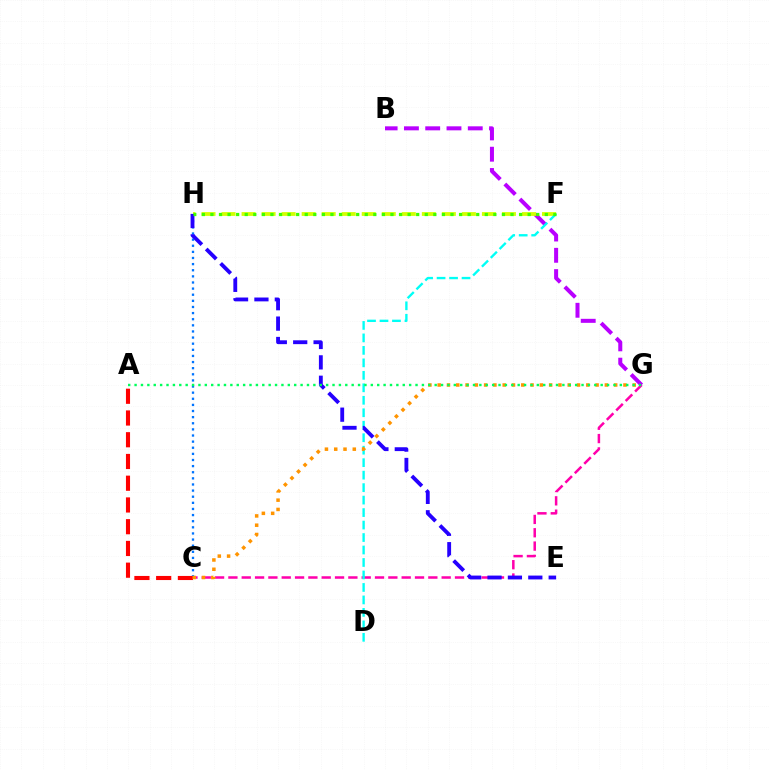{('C', 'H'): [{'color': '#0074ff', 'line_style': 'dotted', 'thickness': 1.66}], ('C', 'G'): [{'color': '#ff00ac', 'line_style': 'dashed', 'thickness': 1.81}, {'color': '#ff9400', 'line_style': 'dotted', 'thickness': 2.52}], ('B', 'G'): [{'color': '#b900ff', 'line_style': 'dashed', 'thickness': 2.89}], ('F', 'H'): [{'color': '#d1ff00', 'line_style': 'dashed', 'thickness': 2.72}, {'color': '#3dff00', 'line_style': 'dotted', 'thickness': 2.33}], ('A', 'C'): [{'color': '#ff0000', 'line_style': 'dashed', 'thickness': 2.95}], ('D', 'F'): [{'color': '#00fff6', 'line_style': 'dashed', 'thickness': 1.7}], ('E', 'H'): [{'color': '#2500ff', 'line_style': 'dashed', 'thickness': 2.77}], ('A', 'G'): [{'color': '#00ff5c', 'line_style': 'dotted', 'thickness': 1.73}]}